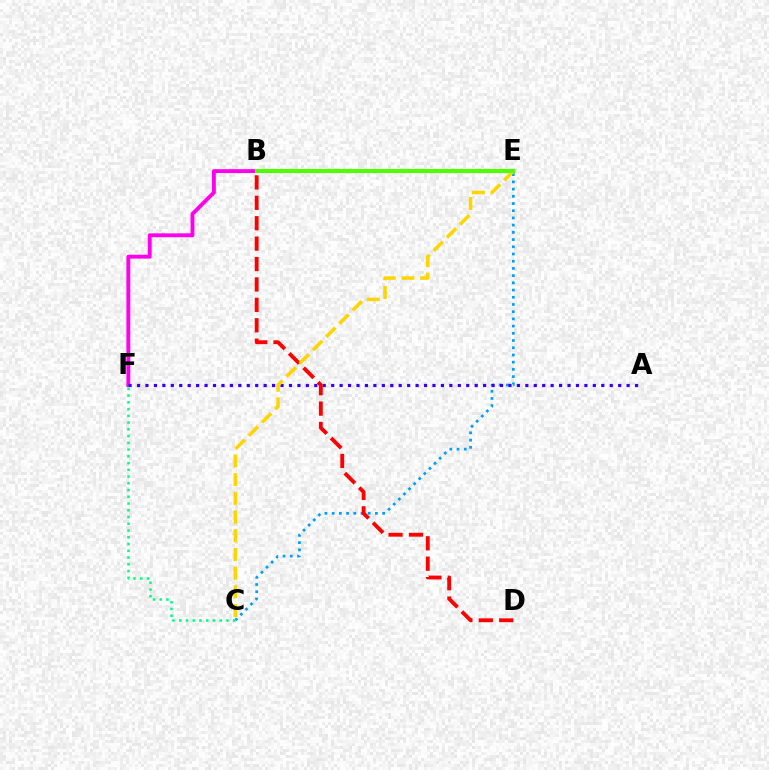{('B', 'F'): [{'color': '#ff00ed', 'line_style': 'solid', 'thickness': 2.79}], ('C', 'E'): [{'color': '#009eff', 'line_style': 'dotted', 'thickness': 1.96}, {'color': '#ffd500', 'line_style': 'dashed', 'thickness': 2.54}], ('A', 'F'): [{'color': '#3700ff', 'line_style': 'dotted', 'thickness': 2.29}], ('B', 'D'): [{'color': '#ff0000', 'line_style': 'dashed', 'thickness': 2.77}], ('B', 'E'): [{'color': '#4fff00', 'line_style': 'solid', 'thickness': 2.93}], ('C', 'F'): [{'color': '#00ff86', 'line_style': 'dotted', 'thickness': 1.83}]}